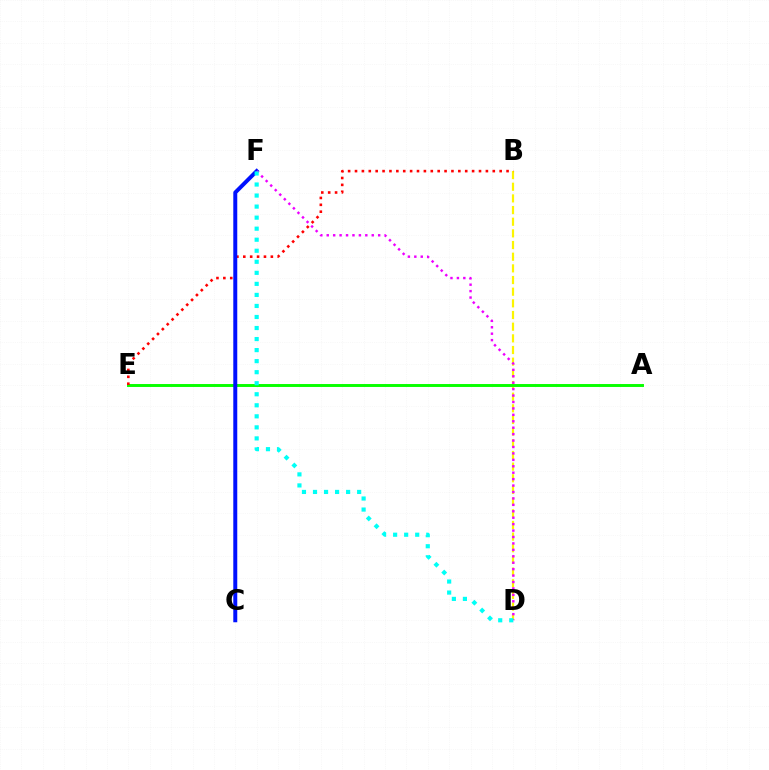{('B', 'D'): [{'color': '#fcf500', 'line_style': 'dashed', 'thickness': 1.58}], ('A', 'E'): [{'color': '#08ff00', 'line_style': 'solid', 'thickness': 2.11}], ('B', 'E'): [{'color': '#ff0000', 'line_style': 'dotted', 'thickness': 1.87}], ('C', 'F'): [{'color': '#0010ff', 'line_style': 'solid', 'thickness': 2.86}], ('D', 'F'): [{'color': '#ee00ff', 'line_style': 'dotted', 'thickness': 1.75}, {'color': '#00fff6', 'line_style': 'dotted', 'thickness': 3.0}]}